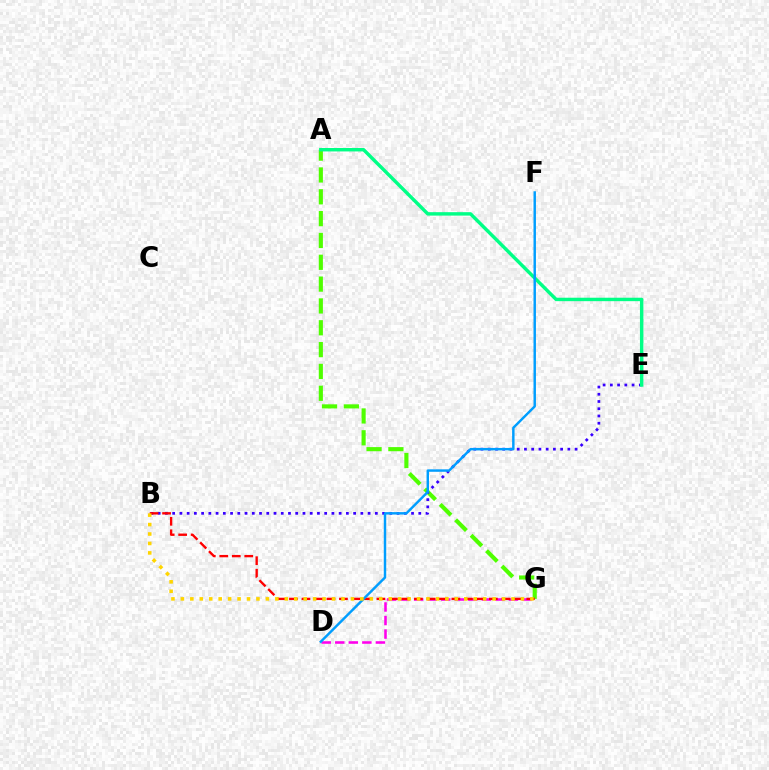{('A', 'G'): [{'color': '#4fff00', 'line_style': 'dashed', 'thickness': 2.97}], ('B', 'E'): [{'color': '#3700ff', 'line_style': 'dotted', 'thickness': 1.97}], ('D', 'G'): [{'color': '#ff00ed', 'line_style': 'dashed', 'thickness': 1.84}], ('A', 'E'): [{'color': '#00ff86', 'line_style': 'solid', 'thickness': 2.47}], ('B', 'G'): [{'color': '#ff0000', 'line_style': 'dashed', 'thickness': 1.7}, {'color': '#ffd500', 'line_style': 'dotted', 'thickness': 2.57}], ('D', 'F'): [{'color': '#009eff', 'line_style': 'solid', 'thickness': 1.76}]}